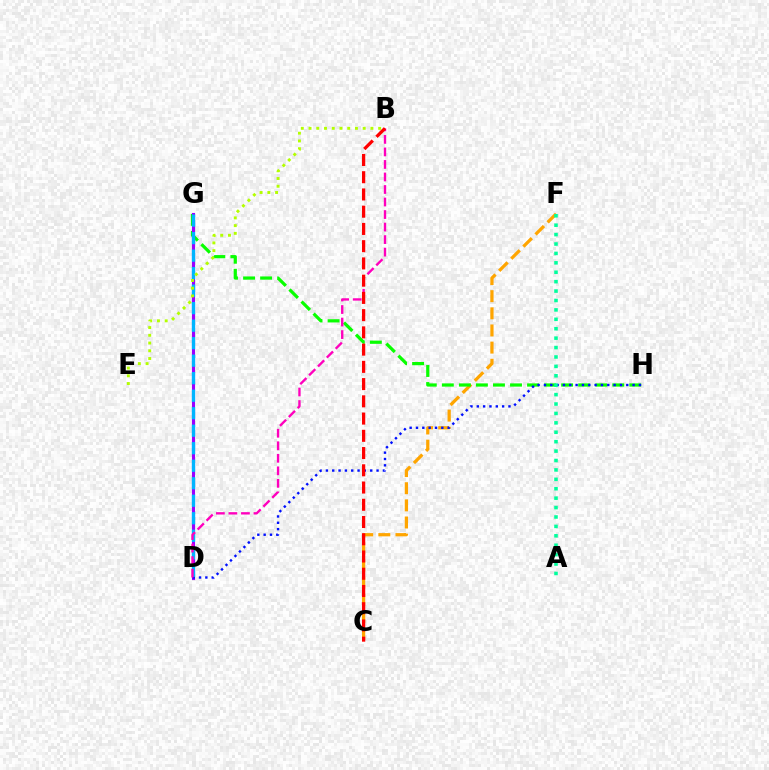{('C', 'F'): [{'color': '#ffa500', 'line_style': 'dashed', 'thickness': 2.33}], ('G', 'H'): [{'color': '#08ff00', 'line_style': 'dashed', 'thickness': 2.31}], ('D', 'G'): [{'color': '#9b00ff', 'line_style': 'solid', 'thickness': 2.23}, {'color': '#00b5ff', 'line_style': 'dashed', 'thickness': 2.38}], ('D', 'H'): [{'color': '#0010ff', 'line_style': 'dotted', 'thickness': 1.72}], ('B', 'D'): [{'color': '#ff00bd', 'line_style': 'dashed', 'thickness': 1.7}], ('A', 'F'): [{'color': '#00ff9d', 'line_style': 'dotted', 'thickness': 2.56}], ('B', 'C'): [{'color': '#ff0000', 'line_style': 'dashed', 'thickness': 2.34}], ('B', 'E'): [{'color': '#b3ff00', 'line_style': 'dotted', 'thickness': 2.1}]}